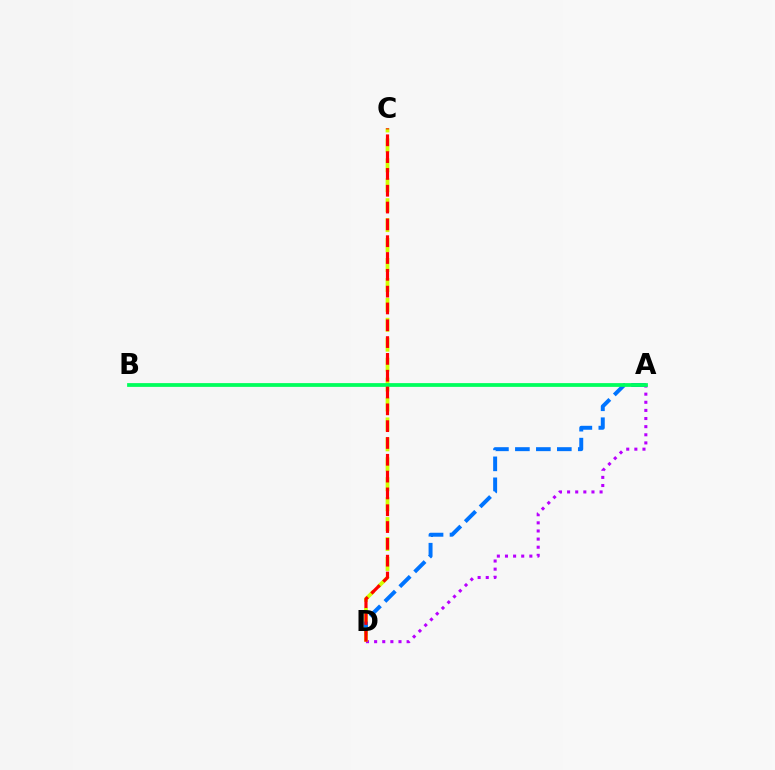{('A', 'D'): [{'color': '#0074ff', 'line_style': 'dashed', 'thickness': 2.85}, {'color': '#b900ff', 'line_style': 'dotted', 'thickness': 2.21}], ('C', 'D'): [{'color': '#d1ff00', 'line_style': 'dashed', 'thickness': 2.71}, {'color': '#ff0000', 'line_style': 'dashed', 'thickness': 2.28}], ('A', 'B'): [{'color': '#00ff5c', 'line_style': 'solid', 'thickness': 2.71}]}